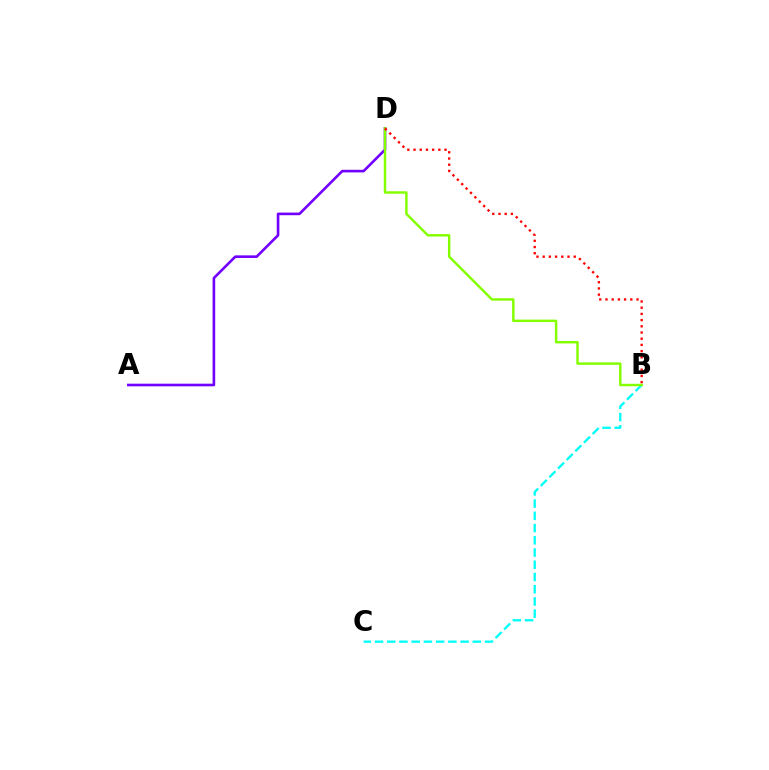{('B', 'C'): [{'color': '#00fff6', 'line_style': 'dashed', 'thickness': 1.66}], ('A', 'D'): [{'color': '#7200ff', 'line_style': 'solid', 'thickness': 1.89}], ('B', 'D'): [{'color': '#84ff00', 'line_style': 'solid', 'thickness': 1.77}, {'color': '#ff0000', 'line_style': 'dotted', 'thickness': 1.69}]}